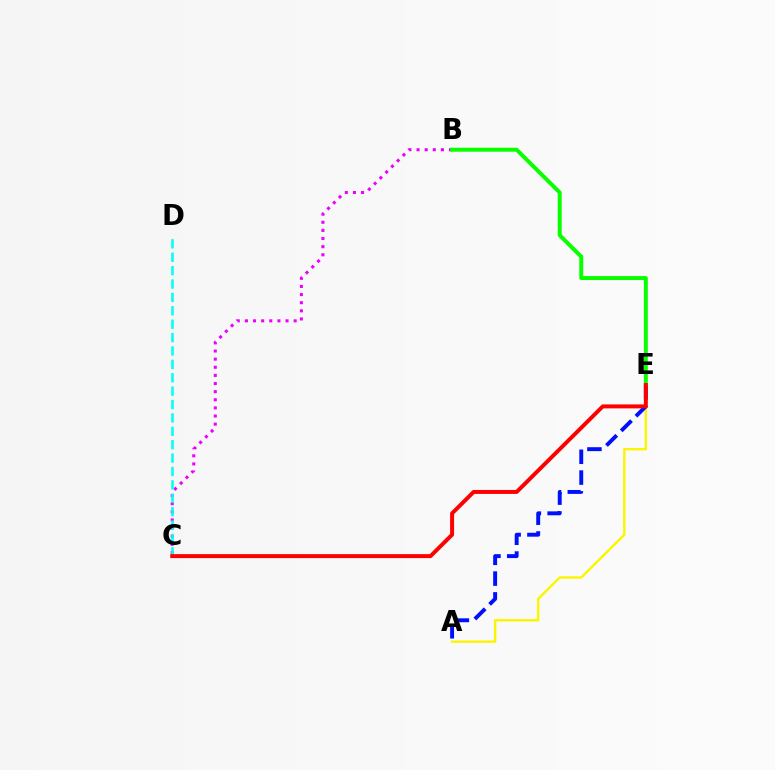{('B', 'C'): [{'color': '#ee00ff', 'line_style': 'dotted', 'thickness': 2.21}], ('C', 'D'): [{'color': '#00fff6', 'line_style': 'dashed', 'thickness': 1.82}], ('A', 'E'): [{'color': '#fcf500', 'line_style': 'solid', 'thickness': 1.72}, {'color': '#0010ff', 'line_style': 'dashed', 'thickness': 2.82}], ('B', 'E'): [{'color': '#08ff00', 'line_style': 'solid', 'thickness': 2.86}], ('C', 'E'): [{'color': '#ff0000', 'line_style': 'solid', 'thickness': 2.85}]}